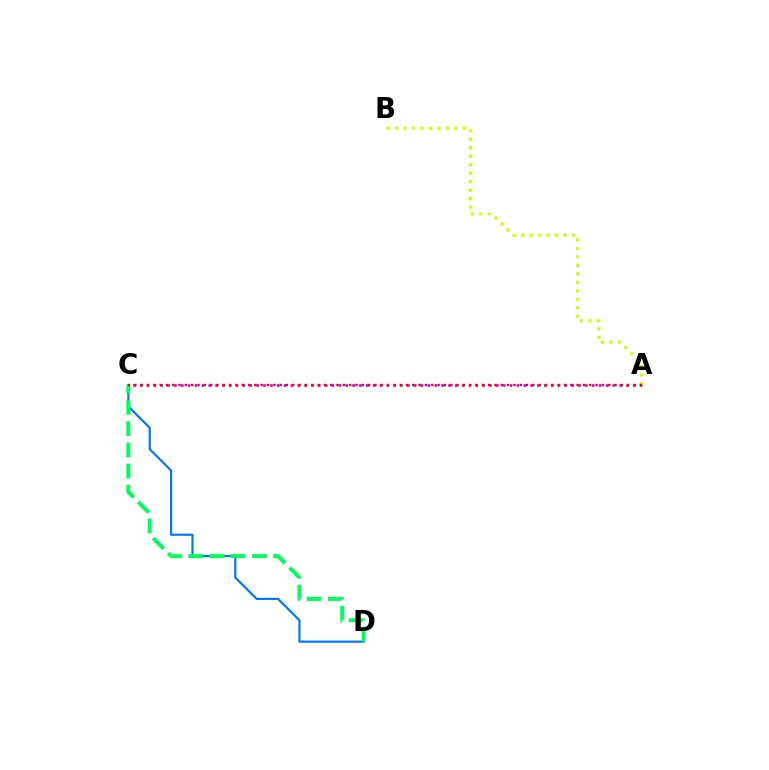{('C', 'D'): [{'color': '#0074ff', 'line_style': 'solid', 'thickness': 1.56}, {'color': '#00ff5c', 'line_style': 'dashed', 'thickness': 2.88}], ('A', 'C'): [{'color': '#b900ff', 'line_style': 'dotted', 'thickness': 1.86}, {'color': '#ff0000', 'line_style': 'dotted', 'thickness': 1.72}], ('A', 'B'): [{'color': '#d1ff00', 'line_style': 'dotted', 'thickness': 2.3}]}